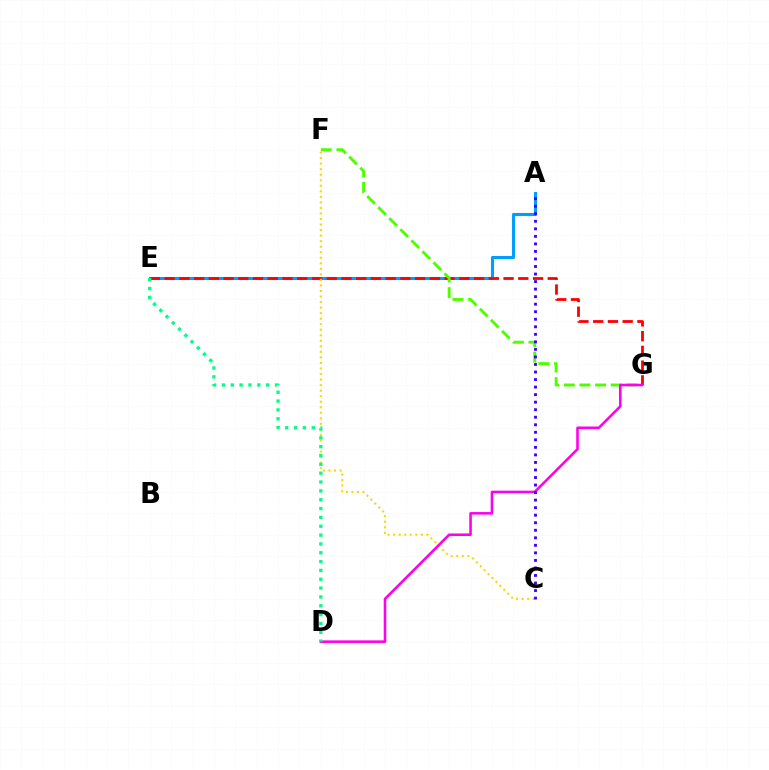{('A', 'E'): [{'color': '#009eff', 'line_style': 'solid', 'thickness': 2.21}], ('E', 'G'): [{'color': '#ff0000', 'line_style': 'dashed', 'thickness': 2.0}], ('F', 'G'): [{'color': '#4fff00', 'line_style': 'dashed', 'thickness': 2.12}], ('C', 'F'): [{'color': '#ffd500', 'line_style': 'dotted', 'thickness': 1.5}], ('D', 'G'): [{'color': '#ff00ed', 'line_style': 'solid', 'thickness': 1.86}], ('D', 'E'): [{'color': '#00ff86', 'line_style': 'dotted', 'thickness': 2.4}], ('A', 'C'): [{'color': '#3700ff', 'line_style': 'dotted', 'thickness': 2.05}]}